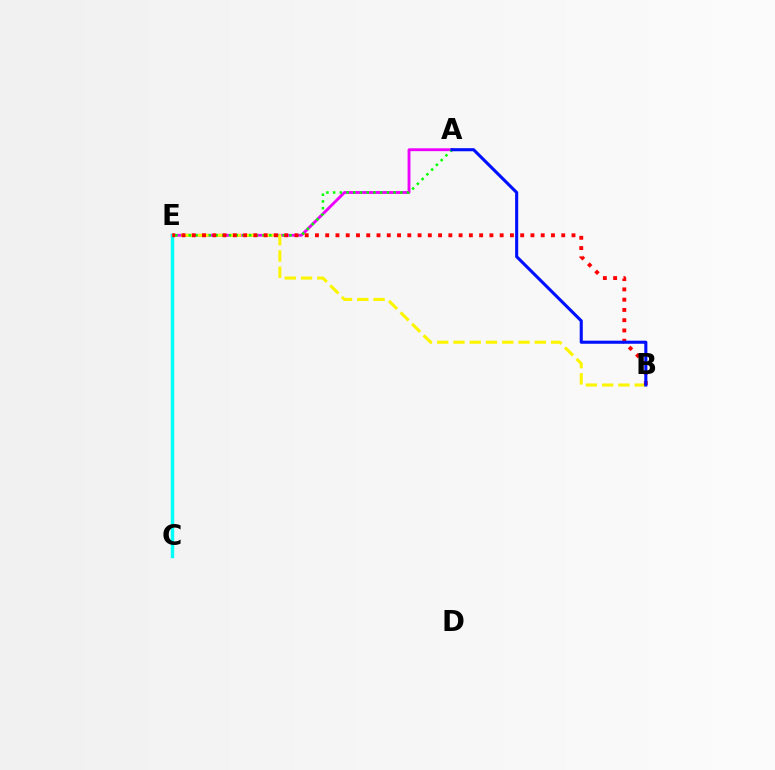{('A', 'E'): [{'color': '#ee00ff', 'line_style': 'solid', 'thickness': 2.06}, {'color': '#08ff00', 'line_style': 'dotted', 'thickness': 1.82}], ('C', 'E'): [{'color': '#00fff6', 'line_style': 'solid', 'thickness': 2.48}], ('B', 'E'): [{'color': '#fcf500', 'line_style': 'dashed', 'thickness': 2.21}, {'color': '#ff0000', 'line_style': 'dotted', 'thickness': 2.79}], ('A', 'B'): [{'color': '#0010ff', 'line_style': 'solid', 'thickness': 2.22}]}